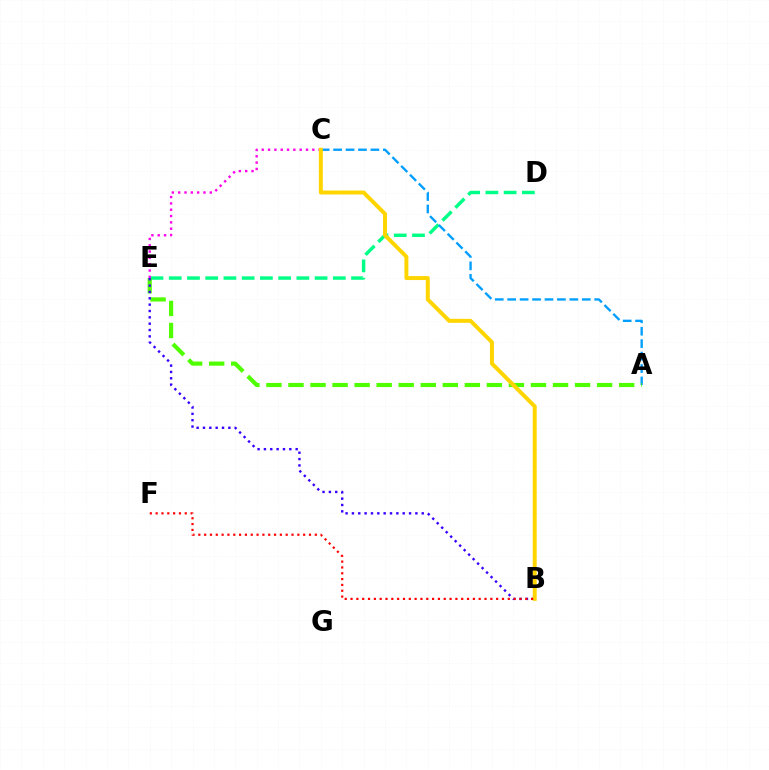{('D', 'E'): [{'color': '#00ff86', 'line_style': 'dashed', 'thickness': 2.48}], ('C', 'E'): [{'color': '#ff00ed', 'line_style': 'dotted', 'thickness': 1.72}], ('A', 'C'): [{'color': '#009eff', 'line_style': 'dashed', 'thickness': 1.69}], ('A', 'E'): [{'color': '#4fff00', 'line_style': 'dashed', 'thickness': 2.99}], ('B', 'E'): [{'color': '#3700ff', 'line_style': 'dotted', 'thickness': 1.72}], ('B', 'C'): [{'color': '#ffd500', 'line_style': 'solid', 'thickness': 2.85}], ('B', 'F'): [{'color': '#ff0000', 'line_style': 'dotted', 'thickness': 1.58}]}